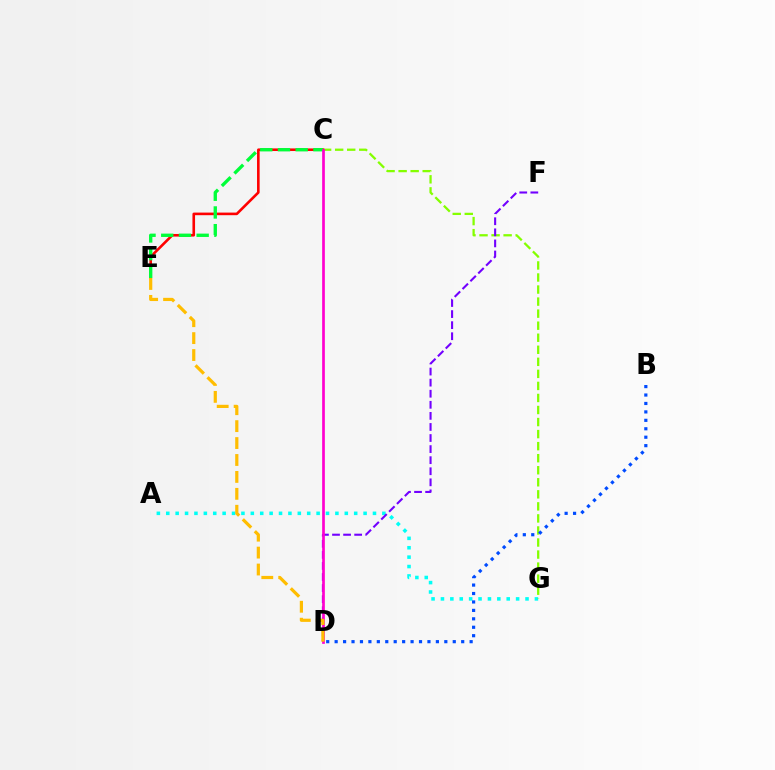{('A', 'G'): [{'color': '#00fff6', 'line_style': 'dotted', 'thickness': 2.55}], ('C', 'G'): [{'color': '#84ff00', 'line_style': 'dashed', 'thickness': 1.64}], ('C', 'E'): [{'color': '#ff0000', 'line_style': 'solid', 'thickness': 1.88}, {'color': '#00ff39', 'line_style': 'dashed', 'thickness': 2.41}], ('D', 'F'): [{'color': '#7200ff', 'line_style': 'dashed', 'thickness': 1.5}], ('C', 'D'): [{'color': '#ff00cf', 'line_style': 'solid', 'thickness': 1.94}], ('B', 'D'): [{'color': '#004bff', 'line_style': 'dotted', 'thickness': 2.29}], ('D', 'E'): [{'color': '#ffbd00', 'line_style': 'dashed', 'thickness': 2.3}]}